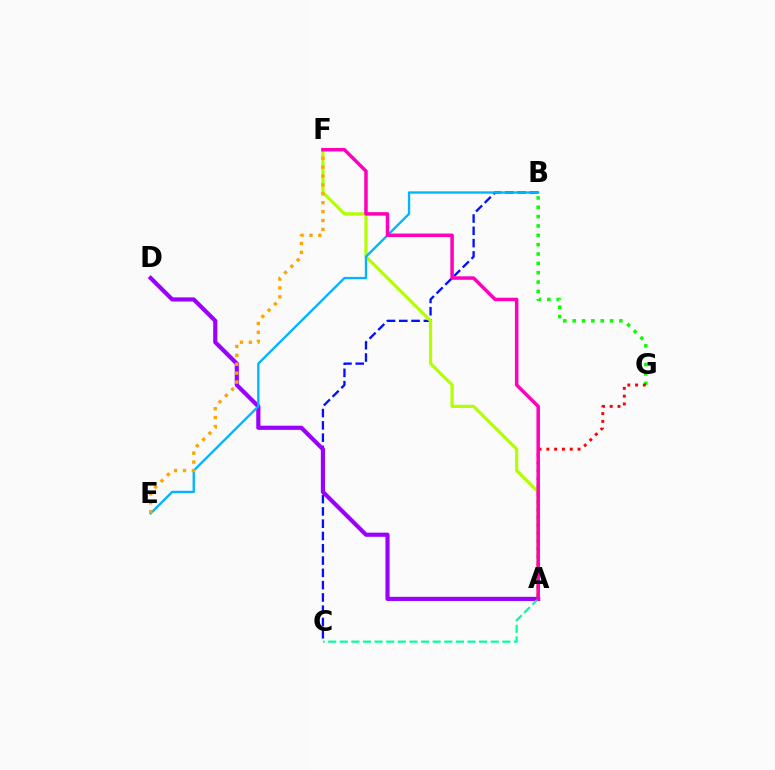{('B', 'C'): [{'color': '#0010ff', 'line_style': 'dashed', 'thickness': 1.67}], ('A', 'F'): [{'color': '#b3ff00', 'line_style': 'solid', 'thickness': 2.32}, {'color': '#ff00bd', 'line_style': 'solid', 'thickness': 2.51}], ('B', 'G'): [{'color': '#08ff00', 'line_style': 'dotted', 'thickness': 2.54}], ('A', 'D'): [{'color': '#9b00ff', 'line_style': 'solid', 'thickness': 2.99}], ('B', 'E'): [{'color': '#00b5ff', 'line_style': 'solid', 'thickness': 1.68}], ('A', 'C'): [{'color': '#00ff9d', 'line_style': 'dashed', 'thickness': 1.58}], ('A', 'G'): [{'color': '#ff0000', 'line_style': 'dotted', 'thickness': 2.12}], ('E', 'F'): [{'color': '#ffa500', 'line_style': 'dotted', 'thickness': 2.42}]}